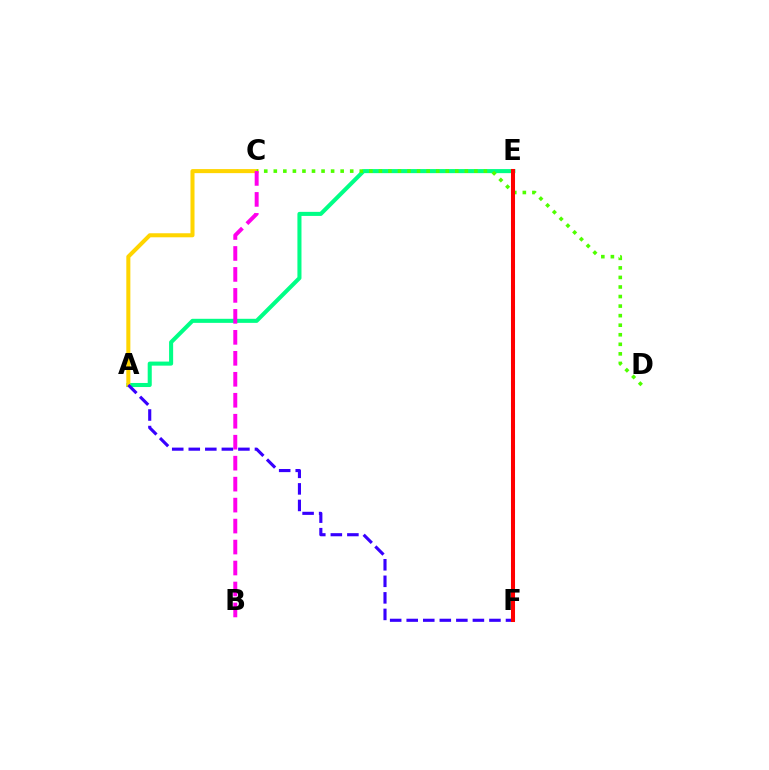{('A', 'E'): [{'color': '#00ff86', 'line_style': 'solid', 'thickness': 2.92}], ('A', 'C'): [{'color': '#ffd500', 'line_style': 'solid', 'thickness': 2.91}], ('C', 'D'): [{'color': '#4fff00', 'line_style': 'dotted', 'thickness': 2.6}], ('B', 'C'): [{'color': '#ff00ed', 'line_style': 'dashed', 'thickness': 2.85}], ('A', 'F'): [{'color': '#3700ff', 'line_style': 'dashed', 'thickness': 2.25}], ('E', 'F'): [{'color': '#009eff', 'line_style': 'dotted', 'thickness': 2.9}, {'color': '#ff0000', 'line_style': 'solid', 'thickness': 2.91}]}